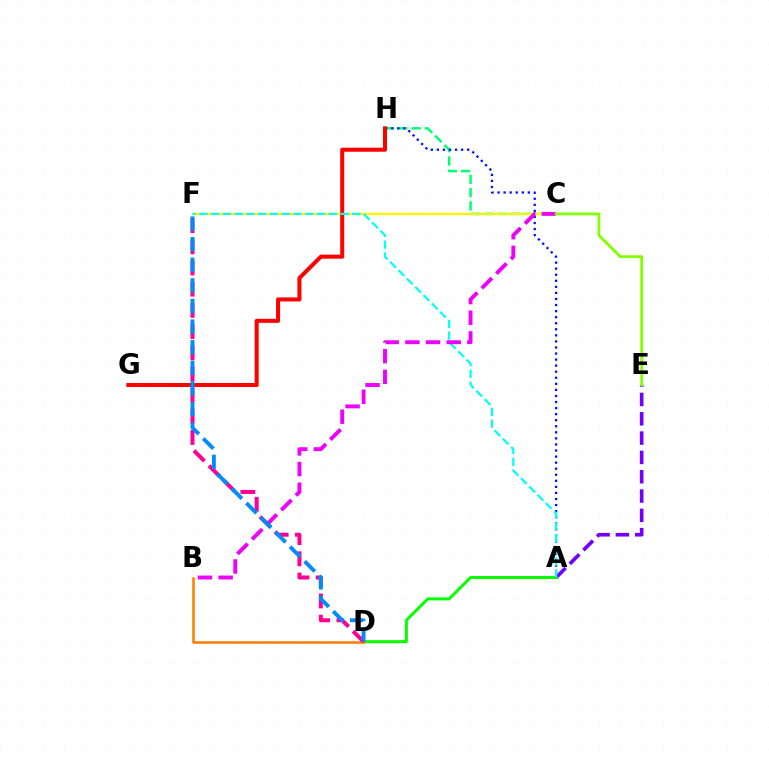{('A', 'E'): [{'color': '#7200ff', 'line_style': 'dashed', 'thickness': 2.62}], ('A', 'D'): [{'color': '#08ff00', 'line_style': 'solid', 'thickness': 2.15}], ('C', 'H'): [{'color': '#00ff74', 'line_style': 'dashed', 'thickness': 1.8}], ('A', 'H'): [{'color': '#0010ff', 'line_style': 'dotted', 'thickness': 1.65}], ('C', 'F'): [{'color': '#fcf500', 'line_style': 'solid', 'thickness': 1.6}], ('G', 'H'): [{'color': '#ff0000', 'line_style': 'solid', 'thickness': 2.9}], ('B', 'D'): [{'color': '#ff7c00', 'line_style': 'solid', 'thickness': 1.82}], ('A', 'F'): [{'color': '#00fff6', 'line_style': 'dashed', 'thickness': 1.6}], ('D', 'F'): [{'color': '#ff0094', 'line_style': 'dashed', 'thickness': 2.88}, {'color': '#008cff', 'line_style': 'dashed', 'thickness': 2.8}], ('B', 'C'): [{'color': '#ee00ff', 'line_style': 'dashed', 'thickness': 2.81}], ('C', 'E'): [{'color': '#84ff00', 'line_style': 'solid', 'thickness': 2.03}]}